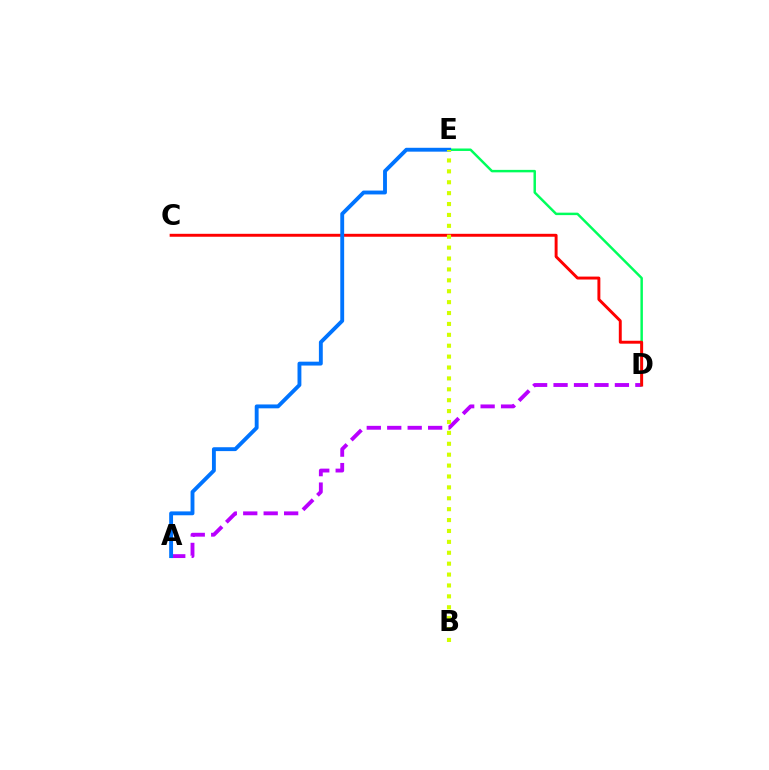{('A', 'D'): [{'color': '#b900ff', 'line_style': 'dashed', 'thickness': 2.78}], ('D', 'E'): [{'color': '#00ff5c', 'line_style': 'solid', 'thickness': 1.78}], ('C', 'D'): [{'color': '#ff0000', 'line_style': 'solid', 'thickness': 2.11}], ('A', 'E'): [{'color': '#0074ff', 'line_style': 'solid', 'thickness': 2.79}], ('B', 'E'): [{'color': '#d1ff00', 'line_style': 'dotted', 'thickness': 2.96}]}